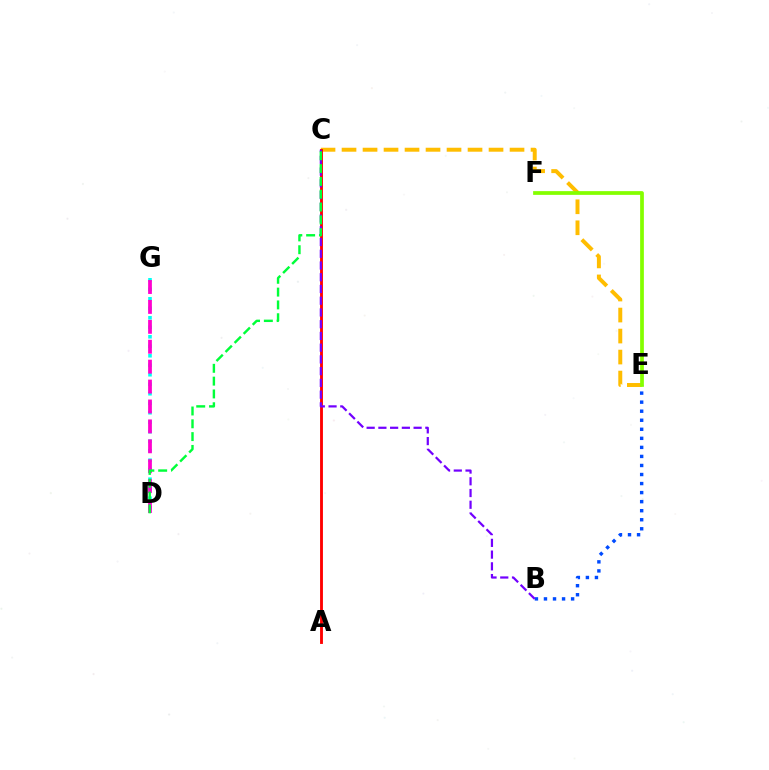{('D', 'G'): [{'color': '#00fff6', 'line_style': 'dotted', 'thickness': 2.58}, {'color': '#ff00cf', 'line_style': 'dashed', 'thickness': 2.71}], ('B', 'E'): [{'color': '#004bff', 'line_style': 'dotted', 'thickness': 2.46}], ('C', 'E'): [{'color': '#ffbd00', 'line_style': 'dashed', 'thickness': 2.85}], ('A', 'C'): [{'color': '#ff0000', 'line_style': 'solid', 'thickness': 2.06}], ('E', 'F'): [{'color': '#84ff00', 'line_style': 'solid', 'thickness': 2.69}], ('B', 'C'): [{'color': '#7200ff', 'line_style': 'dashed', 'thickness': 1.59}], ('C', 'D'): [{'color': '#00ff39', 'line_style': 'dashed', 'thickness': 1.74}]}